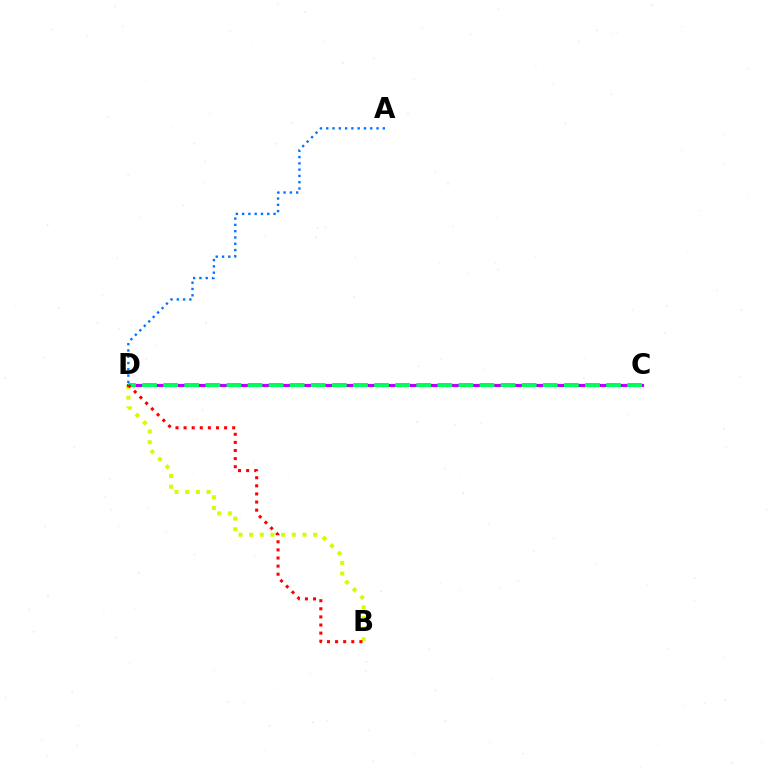{('B', 'D'): [{'color': '#d1ff00', 'line_style': 'dotted', 'thickness': 2.9}, {'color': '#ff0000', 'line_style': 'dotted', 'thickness': 2.2}], ('C', 'D'): [{'color': '#b900ff', 'line_style': 'solid', 'thickness': 2.27}, {'color': '#00ff5c', 'line_style': 'dashed', 'thickness': 2.87}], ('A', 'D'): [{'color': '#0074ff', 'line_style': 'dotted', 'thickness': 1.71}]}